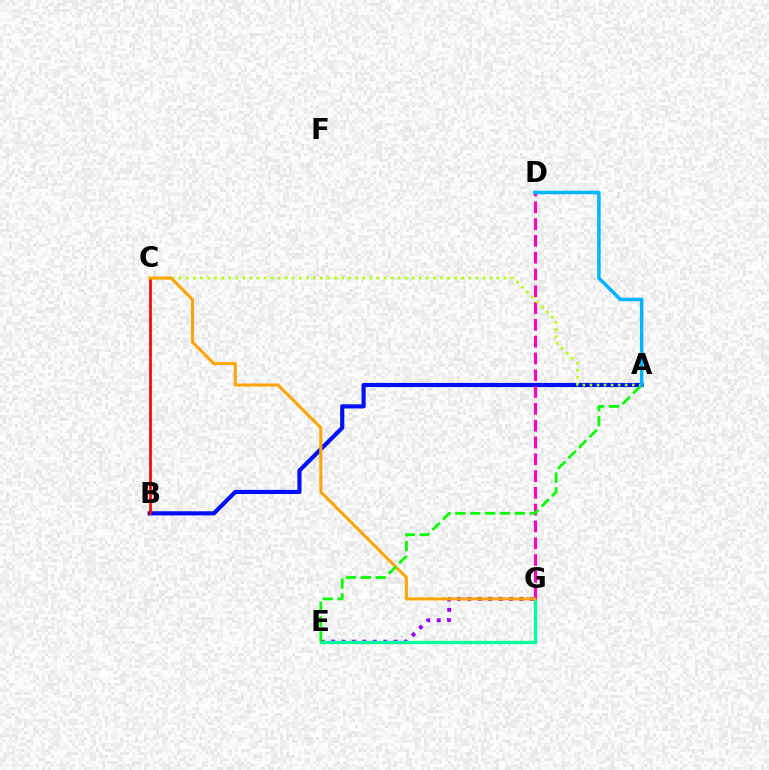{('A', 'B'): [{'color': '#0010ff', 'line_style': 'solid', 'thickness': 2.99}], ('E', 'G'): [{'color': '#9b00ff', 'line_style': 'dotted', 'thickness': 2.83}, {'color': '#00ff9d', 'line_style': 'solid', 'thickness': 2.42}], ('D', 'G'): [{'color': '#ff00bd', 'line_style': 'dashed', 'thickness': 2.28}], ('A', 'C'): [{'color': '#b3ff00', 'line_style': 'dotted', 'thickness': 1.92}], ('B', 'C'): [{'color': '#ff0000', 'line_style': 'solid', 'thickness': 1.94}], ('C', 'G'): [{'color': '#ffa500', 'line_style': 'solid', 'thickness': 2.18}], ('A', 'E'): [{'color': '#08ff00', 'line_style': 'dashed', 'thickness': 2.02}], ('A', 'D'): [{'color': '#00b5ff', 'line_style': 'solid', 'thickness': 2.52}]}